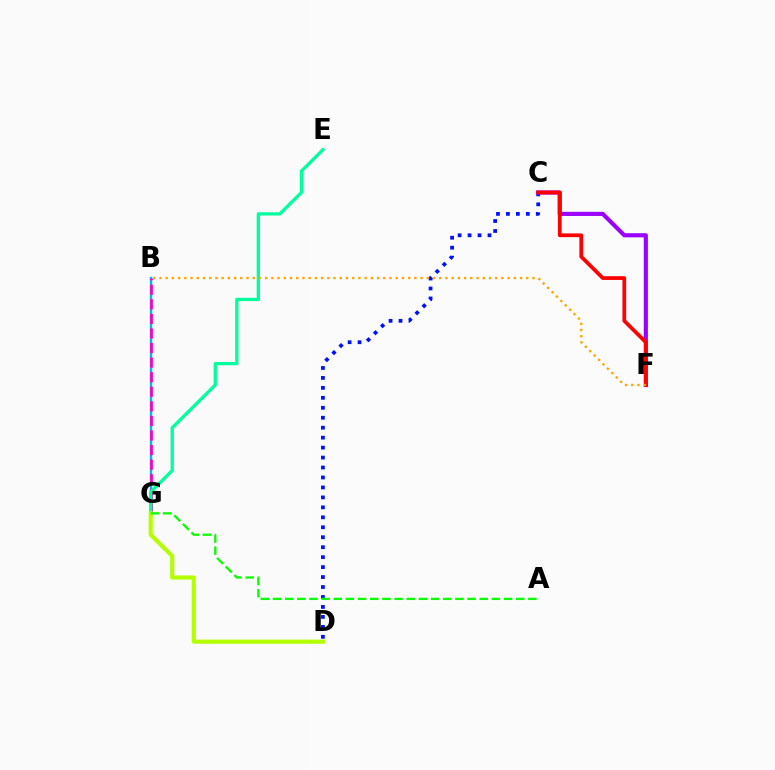{('B', 'G'): [{'color': '#00b5ff', 'line_style': 'solid', 'thickness': 1.71}, {'color': '#ff00bd', 'line_style': 'dashed', 'thickness': 1.98}], ('E', 'G'): [{'color': '#00ff9d', 'line_style': 'solid', 'thickness': 2.36}], ('D', 'G'): [{'color': '#b3ff00', 'line_style': 'solid', 'thickness': 2.96}], ('C', 'D'): [{'color': '#0010ff', 'line_style': 'dotted', 'thickness': 2.71}], ('C', 'F'): [{'color': '#9b00ff', 'line_style': 'solid', 'thickness': 2.97}, {'color': '#ff0000', 'line_style': 'solid', 'thickness': 2.7}], ('B', 'F'): [{'color': '#ffa500', 'line_style': 'dotted', 'thickness': 1.69}], ('A', 'G'): [{'color': '#08ff00', 'line_style': 'dashed', 'thickness': 1.65}]}